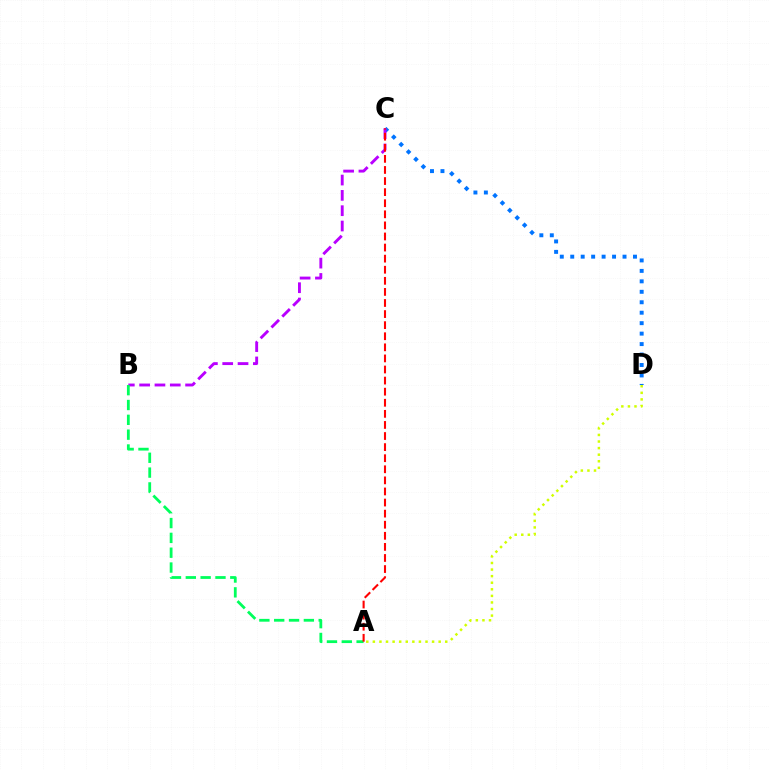{('A', 'D'): [{'color': '#d1ff00', 'line_style': 'dotted', 'thickness': 1.79}], ('C', 'D'): [{'color': '#0074ff', 'line_style': 'dotted', 'thickness': 2.84}], ('B', 'C'): [{'color': '#b900ff', 'line_style': 'dashed', 'thickness': 2.08}], ('A', 'B'): [{'color': '#00ff5c', 'line_style': 'dashed', 'thickness': 2.01}], ('A', 'C'): [{'color': '#ff0000', 'line_style': 'dashed', 'thickness': 1.51}]}